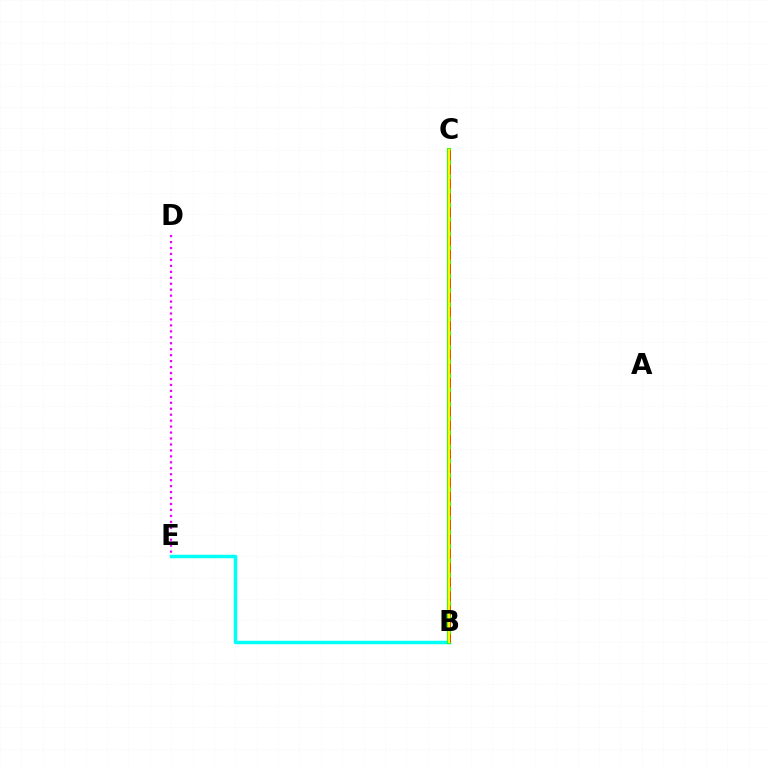{('B', 'E'): [{'color': '#00fff6', 'line_style': 'solid', 'thickness': 2.51}], ('D', 'E'): [{'color': '#ee00ff', 'line_style': 'dotted', 'thickness': 1.62}], ('B', 'C'): [{'color': '#0010ff', 'line_style': 'solid', 'thickness': 2.83}, {'color': '#08ff00', 'line_style': 'solid', 'thickness': 2.9}, {'color': '#ff0000', 'line_style': 'dashed', 'thickness': 1.93}, {'color': '#fcf500', 'line_style': 'solid', 'thickness': 1.75}]}